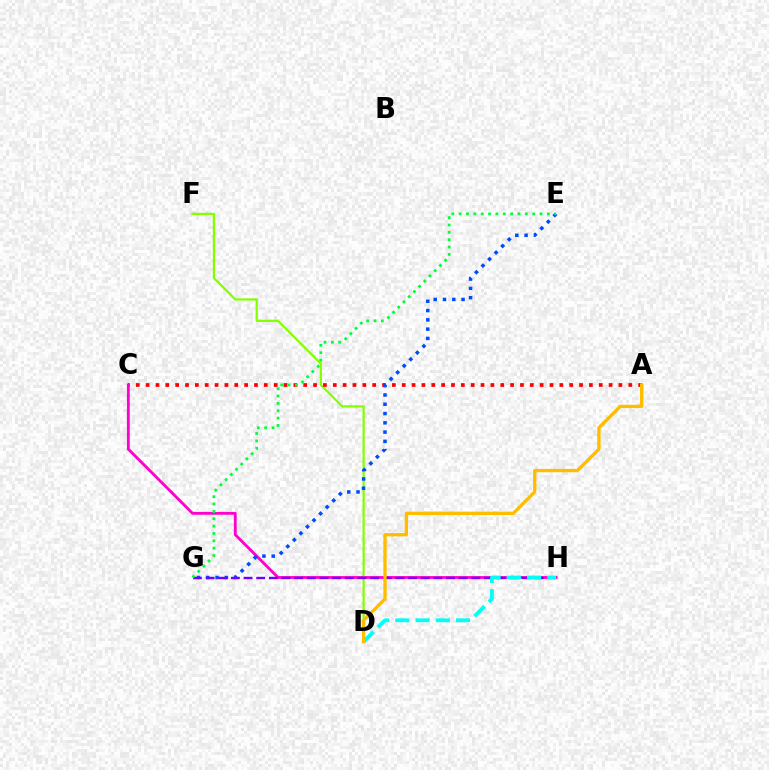{('D', 'F'): [{'color': '#84ff00', 'line_style': 'solid', 'thickness': 1.61}], ('A', 'C'): [{'color': '#ff0000', 'line_style': 'dotted', 'thickness': 2.68}], ('C', 'H'): [{'color': '#ff00cf', 'line_style': 'solid', 'thickness': 2.04}], ('E', 'G'): [{'color': '#004bff', 'line_style': 'dotted', 'thickness': 2.52}, {'color': '#00ff39', 'line_style': 'dotted', 'thickness': 2.0}], ('G', 'H'): [{'color': '#7200ff', 'line_style': 'dashed', 'thickness': 1.72}], ('D', 'H'): [{'color': '#00fff6', 'line_style': 'dashed', 'thickness': 2.75}], ('A', 'D'): [{'color': '#ffbd00', 'line_style': 'solid', 'thickness': 2.4}]}